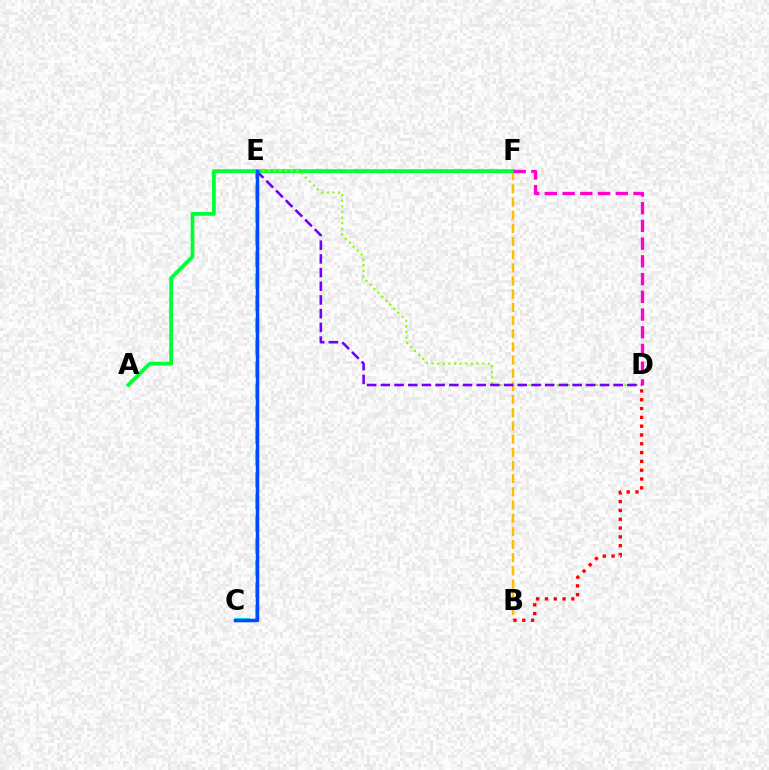{('B', 'F'): [{'color': '#ffbd00', 'line_style': 'dashed', 'thickness': 1.79}], ('A', 'F'): [{'color': '#00ff39', 'line_style': 'solid', 'thickness': 2.71}], ('D', 'E'): [{'color': '#84ff00', 'line_style': 'dotted', 'thickness': 1.53}, {'color': '#7200ff', 'line_style': 'dashed', 'thickness': 1.86}], ('D', 'F'): [{'color': '#ff00cf', 'line_style': 'dashed', 'thickness': 2.41}], ('C', 'E'): [{'color': '#00fff6', 'line_style': 'dashed', 'thickness': 3.0}, {'color': '#004bff', 'line_style': 'solid', 'thickness': 2.5}], ('B', 'D'): [{'color': '#ff0000', 'line_style': 'dotted', 'thickness': 2.39}]}